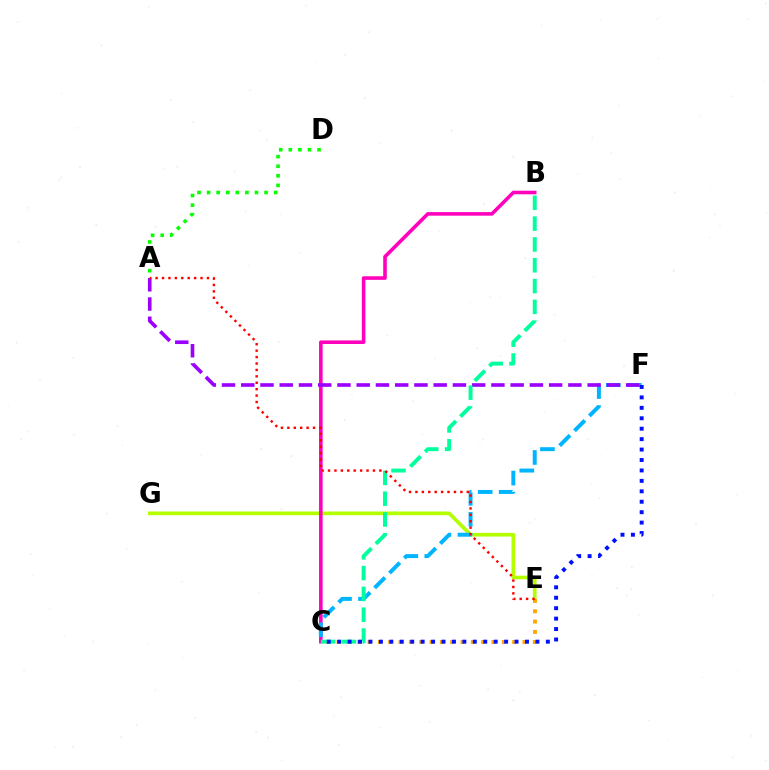{('E', 'G'): [{'color': '#b3ff00', 'line_style': 'solid', 'thickness': 2.65}], ('B', 'C'): [{'color': '#ff00bd', 'line_style': 'solid', 'thickness': 2.58}, {'color': '#00ff9d', 'line_style': 'dashed', 'thickness': 2.83}], ('C', 'F'): [{'color': '#00b5ff', 'line_style': 'dashed', 'thickness': 2.85}, {'color': '#0010ff', 'line_style': 'dotted', 'thickness': 2.83}], ('A', 'D'): [{'color': '#08ff00', 'line_style': 'dotted', 'thickness': 2.6}], ('C', 'E'): [{'color': '#ffa500', 'line_style': 'dotted', 'thickness': 2.81}], ('A', 'F'): [{'color': '#9b00ff', 'line_style': 'dashed', 'thickness': 2.61}], ('A', 'E'): [{'color': '#ff0000', 'line_style': 'dotted', 'thickness': 1.74}]}